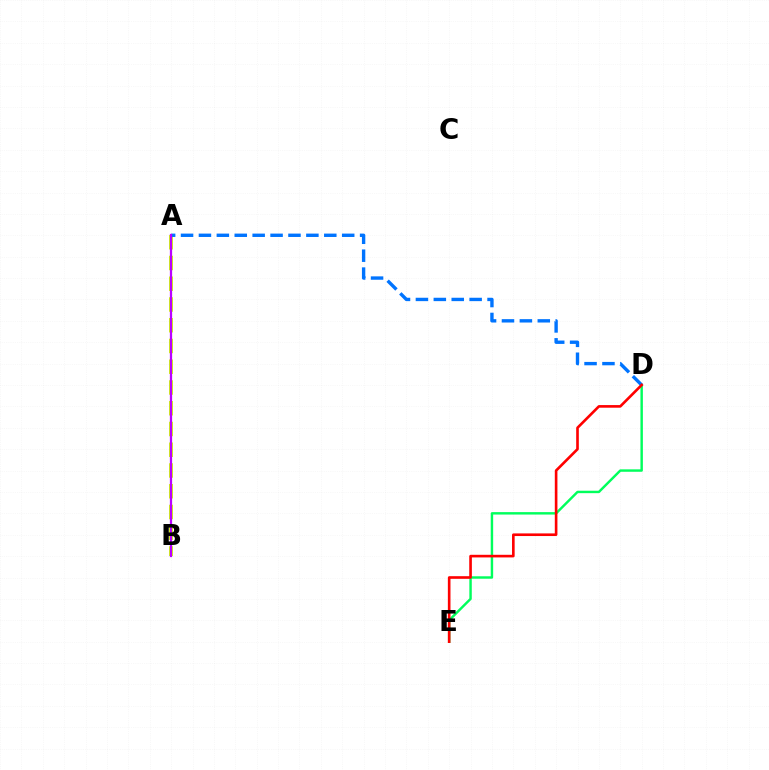{('D', 'E'): [{'color': '#00ff5c', 'line_style': 'solid', 'thickness': 1.75}, {'color': '#ff0000', 'line_style': 'solid', 'thickness': 1.89}], ('A', 'B'): [{'color': '#d1ff00', 'line_style': 'dashed', 'thickness': 2.82}, {'color': '#b900ff', 'line_style': 'solid', 'thickness': 1.62}], ('A', 'D'): [{'color': '#0074ff', 'line_style': 'dashed', 'thickness': 2.43}]}